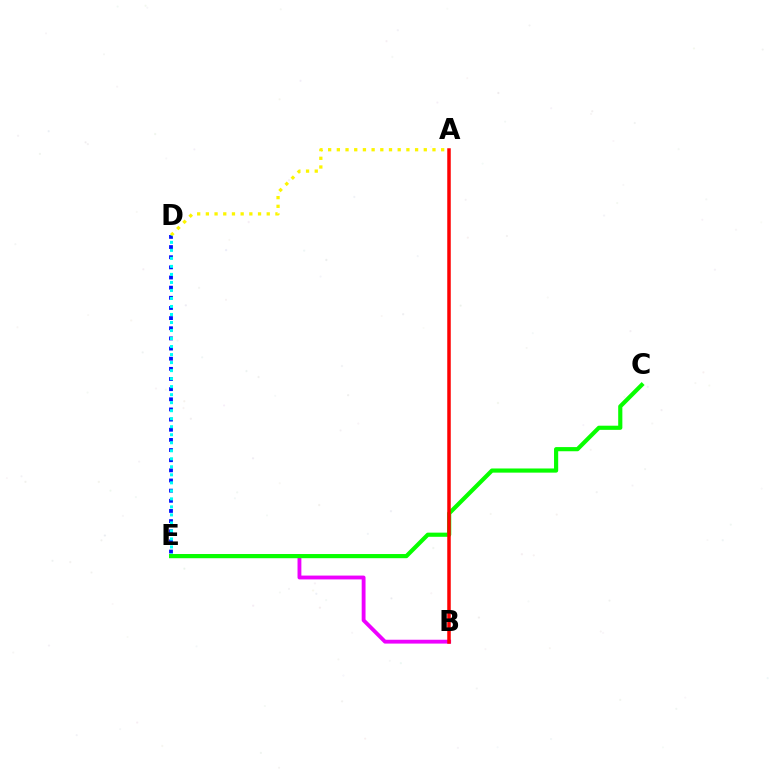{('D', 'E'): [{'color': '#0010ff', 'line_style': 'dotted', 'thickness': 2.76}, {'color': '#00fff6', 'line_style': 'dotted', 'thickness': 2.18}], ('A', 'D'): [{'color': '#fcf500', 'line_style': 'dotted', 'thickness': 2.36}], ('B', 'E'): [{'color': '#ee00ff', 'line_style': 'solid', 'thickness': 2.77}], ('C', 'E'): [{'color': '#08ff00', 'line_style': 'solid', 'thickness': 2.99}], ('A', 'B'): [{'color': '#ff0000', 'line_style': 'solid', 'thickness': 2.52}]}